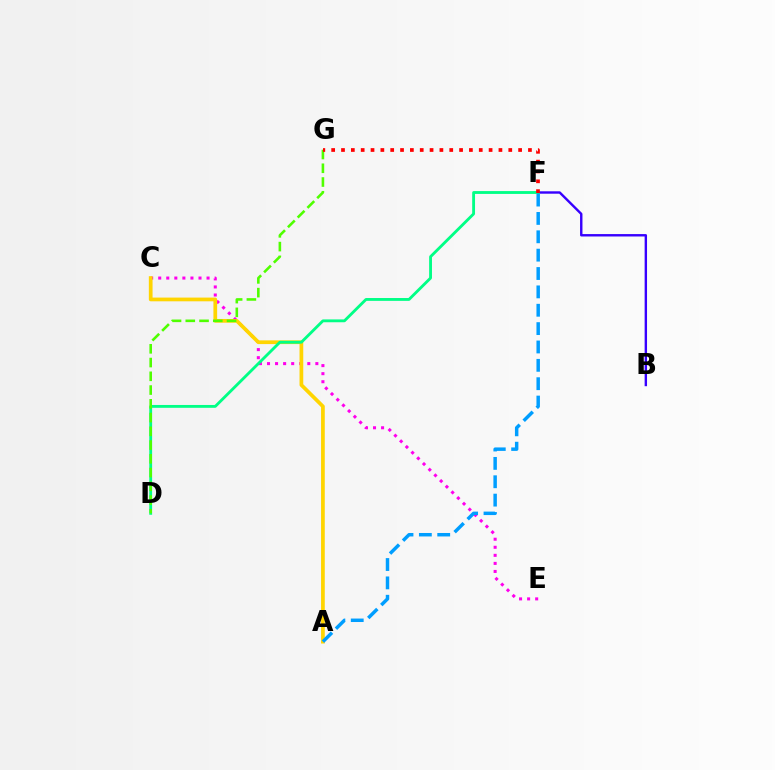{('C', 'E'): [{'color': '#ff00ed', 'line_style': 'dotted', 'thickness': 2.19}], ('B', 'F'): [{'color': '#3700ff', 'line_style': 'solid', 'thickness': 1.73}], ('A', 'C'): [{'color': '#ffd500', 'line_style': 'solid', 'thickness': 2.68}], ('D', 'F'): [{'color': '#00ff86', 'line_style': 'solid', 'thickness': 2.05}], ('D', 'G'): [{'color': '#4fff00', 'line_style': 'dashed', 'thickness': 1.87}], ('F', 'G'): [{'color': '#ff0000', 'line_style': 'dotted', 'thickness': 2.67}], ('A', 'F'): [{'color': '#009eff', 'line_style': 'dashed', 'thickness': 2.49}]}